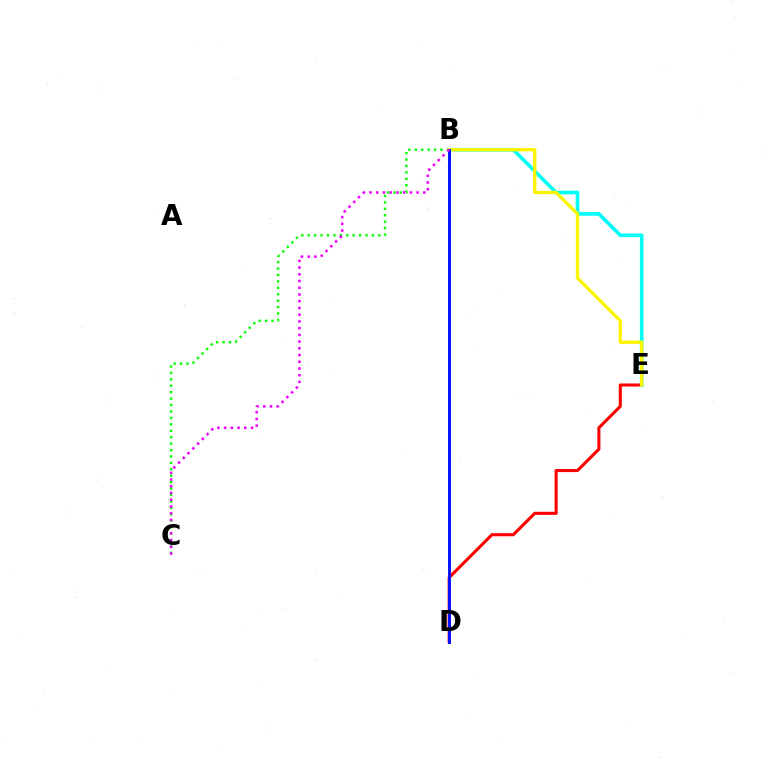{('B', 'C'): [{'color': '#08ff00', 'line_style': 'dotted', 'thickness': 1.75}, {'color': '#ee00ff', 'line_style': 'dotted', 'thickness': 1.83}], ('D', 'E'): [{'color': '#ff0000', 'line_style': 'solid', 'thickness': 2.22}], ('B', 'E'): [{'color': '#00fff6', 'line_style': 'solid', 'thickness': 2.63}, {'color': '#fcf500', 'line_style': 'solid', 'thickness': 2.42}], ('B', 'D'): [{'color': '#0010ff', 'line_style': 'solid', 'thickness': 2.09}]}